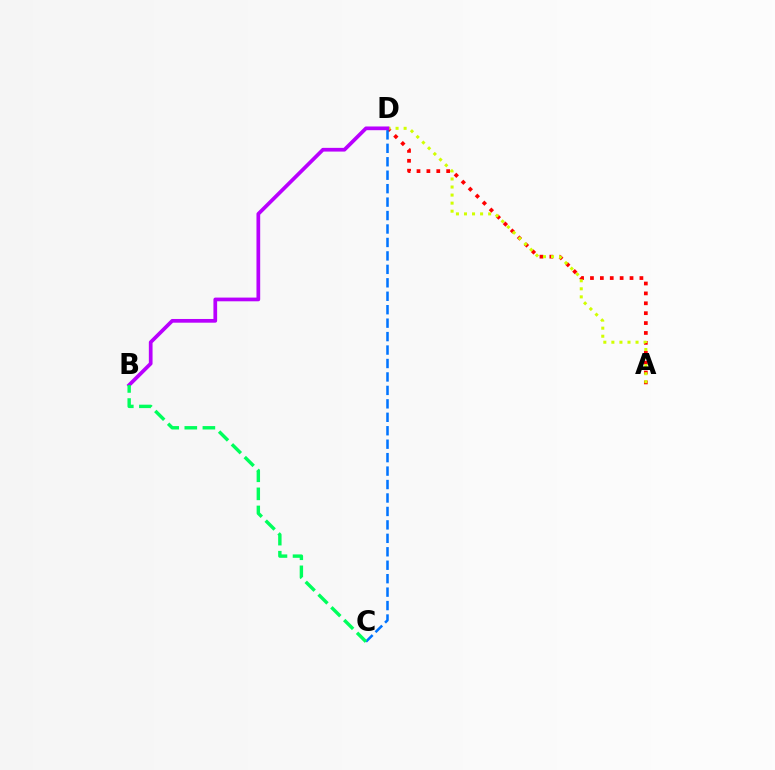{('A', 'D'): [{'color': '#ff0000', 'line_style': 'dotted', 'thickness': 2.69}, {'color': '#d1ff00', 'line_style': 'dotted', 'thickness': 2.19}], ('B', 'D'): [{'color': '#b900ff', 'line_style': 'solid', 'thickness': 2.68}], ('C', 'D'): [{'color': '#0074ff', 'line_style': 'dashed', 'thickness': 1.83}], ('B', 'C'): [{'color': '#00ff5c', 'line_style': 'dashed', 'thickness': 2.46}]}